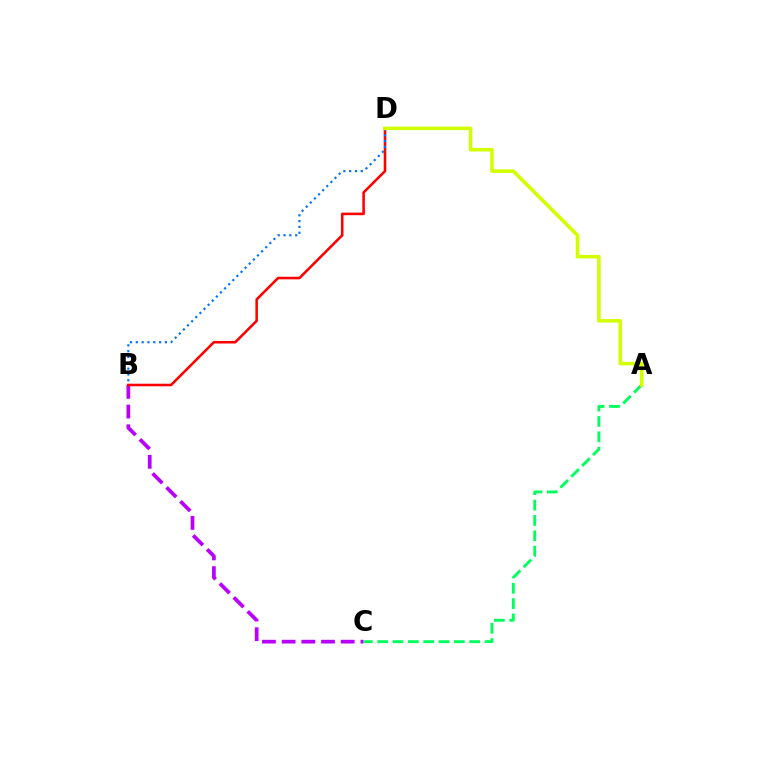{('B', 'C'): [{'color': '#b900ff', 'line_style': 'dashed', 'thickness': 2.68}], ('B', 'D'): [{'color': '#ff0000', 'line_style': 'solid', 'thickness': 1.85}, {'color': '#0074ff', 'line_style': 'dotted', 'thickness': 1.58}], ('A', 'C'): [{'color': '#00ff5c', 'line_style': 'dashed', 'thickness': 2.08}], ('A', 'D'): [{'color': '#d1ff00', 'line_style': 'solid', 'thickness': 2.57}]}